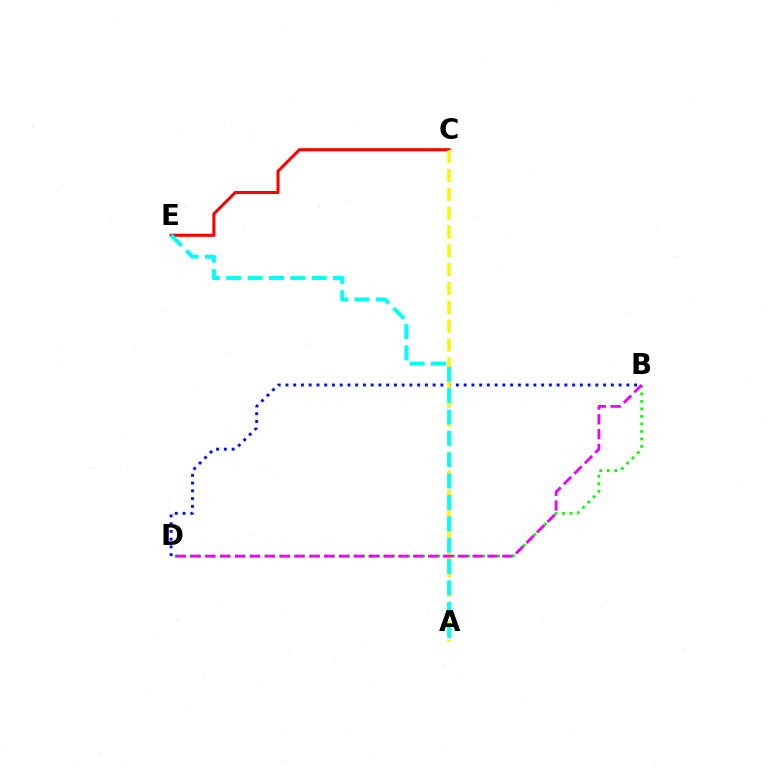{('C', 'E'): [{'color': '#ff0000', 'line_style': 'solid', 'thickness': 2.21}], ('B', 'D'): [{'color': '#08ff00', 'line_style': 'dotted', 'thickness': 2.04}, {'color': '#0010ff', 'line_style': 'dotted', 'thickness': 2.1}, {'color': '#ee00ff', 'line_style': 'dashed', 'thickness': 2.02}], ('A', 'C'): [{'color': '#fcf500', 'line_style': 'dashed', 'thickness': 2.56}], ('A', 'E'): [{'color': '#00fff6', 'line_style': 'dashed', 'thickness': 2.9}]}